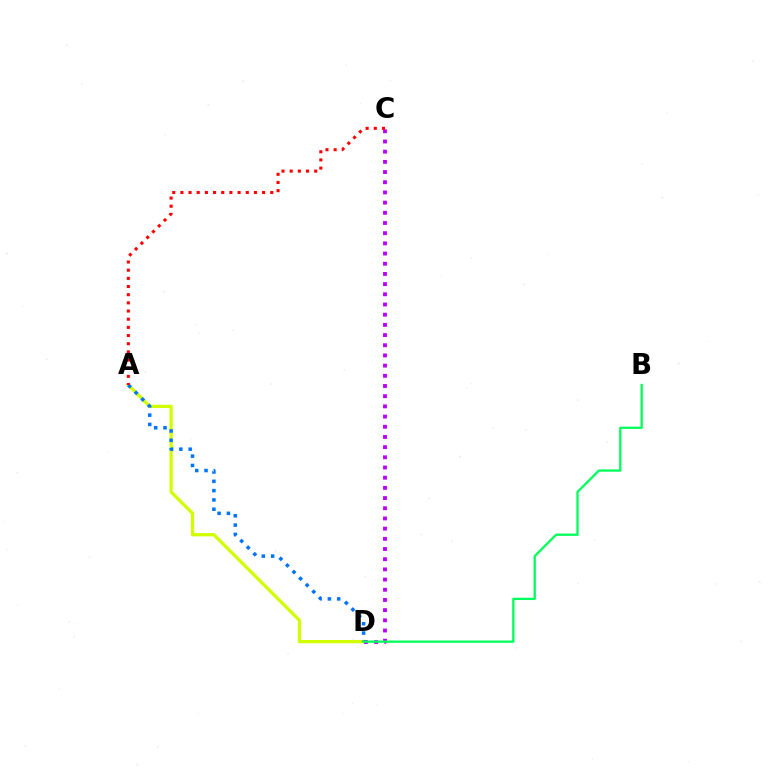{('A', 'D'): [{'color': '#d1ff00', 'line_style': 'solid', 'thickness': 2.36}, {'color': '#0074ff', 'line_style': 'dotted', 'thickness': 2.53}], ('C', 'D'): [{'color': '#b900ff', 'line_style': 'dotted', 'thickness': 2.77}], ('A', 'C'): [{'color': '#ff0000', 'line_style': 'dotted', 'thickness': 2.22}], ('B', 'D'): [{'color': '#00ff5c', 'line_style': 'solid', 'thickness': 1.65}]}